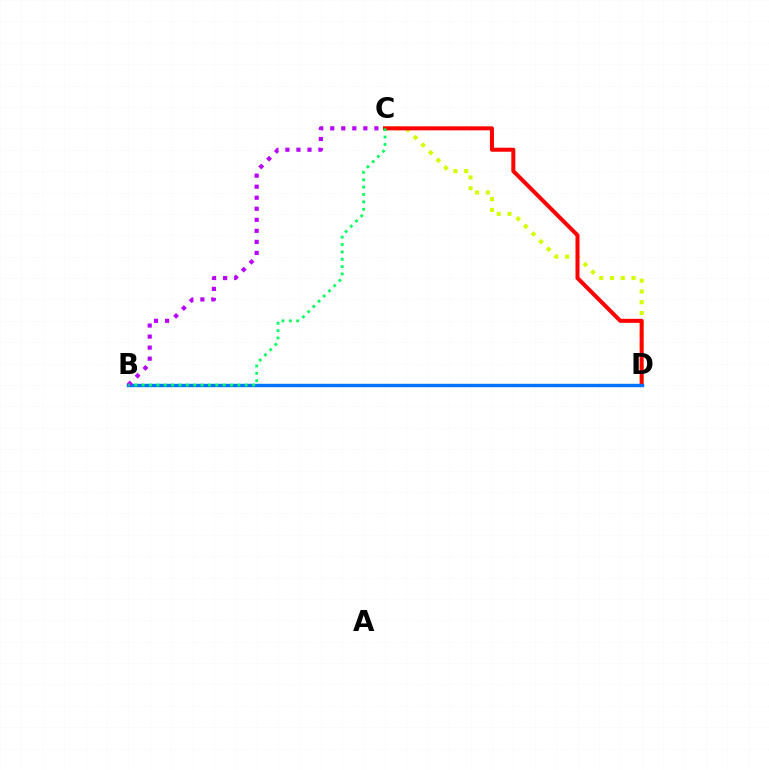{('C', 'D'): [{'color': '#d1ff00', 'line_style': 'dotted', 'thickness': 2.92}, {'color': '#ff0000', 'line_style': 'solid', 'thickness': 2.9}], ('B', 'D'): [{'color': '#0074ff', 'line_style': 'solid', 'thickness': 2.45}], ('B', 'C'): [{'color': '#b900ff', 'line_style': 'dotted', 'thickness': 3.0}, {'color': '#00ff5c', 'line_style': 'dotted', 'thickness': 2.0}]}